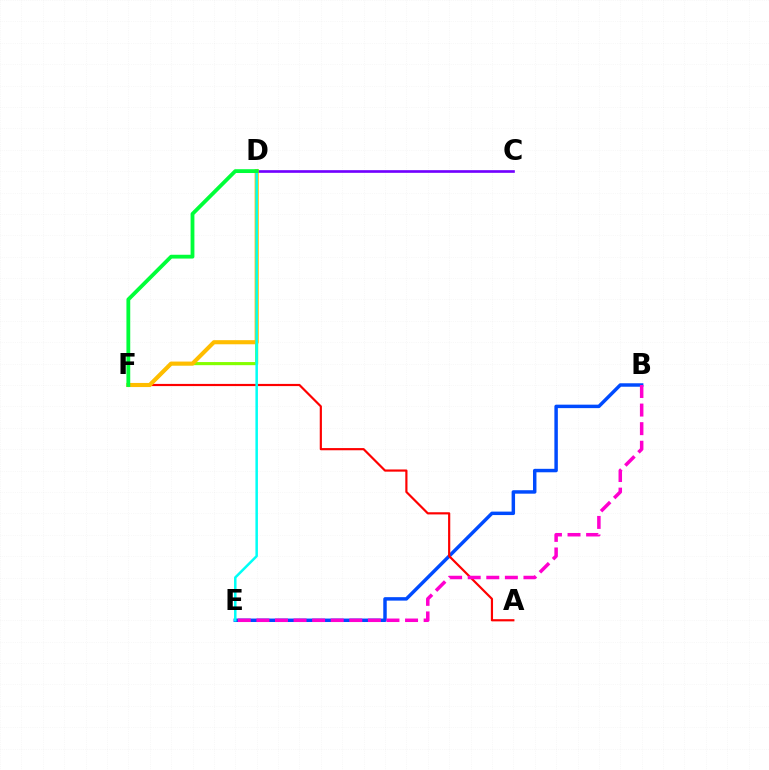{('D', 'F'): [{'color': '#84ff00', 'line_style': 'solid', 'thickness': 2.24}, {'color': '#ffbd00', 'line_style': 'solid', 'thickness': 2.95}, {'color': '#00ff39', 'line_style': 'solid', 'thickness': 2.74}], ('B', 'E'): [{'color': '#004bff', 'line_style': 'solid', 'thickness': 2.49}, {'color': '#ff00cf', 'line_style': 'dashed', 'thickness': 2.52}], ('C', 'D'): [{'color': '#7200ff', 'line_style': 'solid', 'thickness': 1.91}], ('A', 'F'): [{'color': '#ff0000', 'line_style': 'solid', 'thickness': 1.57}], ('D', 'E'): [{'color': '#00fff6', 'line_style': 'solid', 'thickness': 1.8}]}